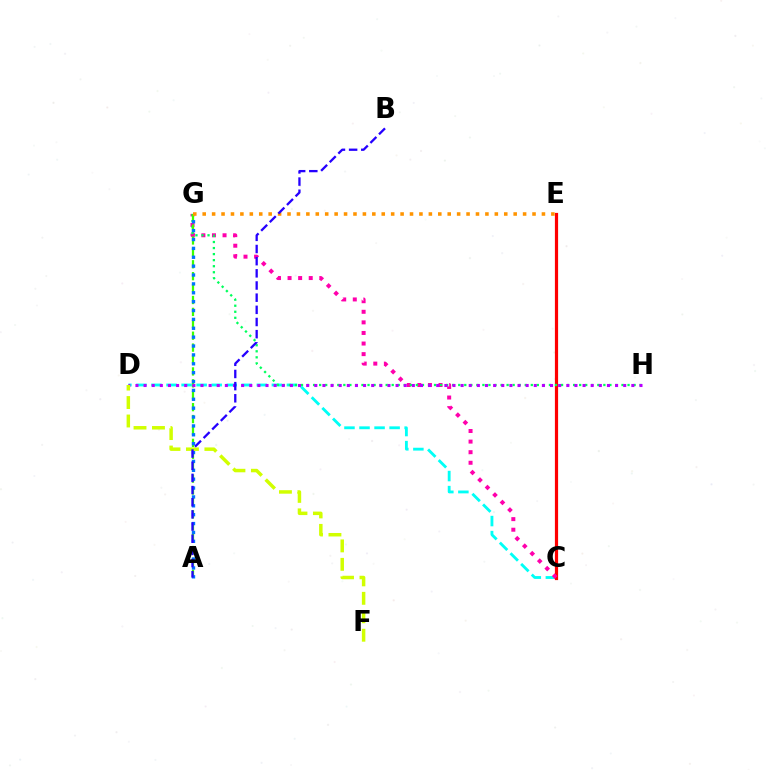{('C', 'D'): [{'color': '#00fff6', 'line_style': 'dashed', 'thickness': 2.04}], ('C', 'E'): [{'color': '#ff0000', 'line_style': 'solid', 'thickness': 2.31}], ('C', 'G'): [{'color': '#ff00ac', 'line_style': 'dotted', 'thickness': 2.88}], ('G', 'H'): [{'color': '#00ff5c', 'line_style': 'dotted', 'thickness': 1.64}], ('A', 'G'): [{'color': '#3dff00', 'line_style': 'dashed', 'thickness': 1.62}, {'color': '#0074ff', 'line_style': 'dotted', 'thickness': 2.41}], ('D', 'H'): [{'color': '#b900ff', 'line_style': 'dotted', 'thickness': 2.21}], ('E', 'G'): [{'color': '#ff9400', 'line_style': 'dotted', 'thickness': 2.56}], ('D', 'F'): [{'color': '#d1ff00', 'line_style': 'dashed', 'thickness': 2.51}], ('A', 'B'): [{'color': '#2500ff', 'line_style': 'dashed', 'thickness': 1.65}]}